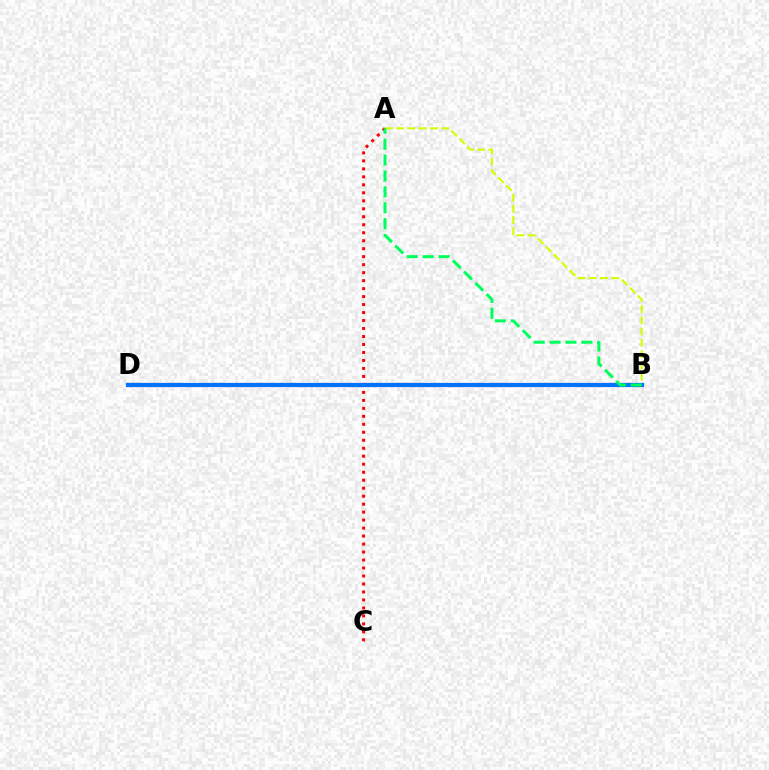{('B', 'D'): [{'color': '#b900ff', 'line_style': 'solid', 'thickness': 2.95}, {'color': '#0074ff', 'line_style': 'solid', 'thickness': 2.98}], ('A', 'B'): [{'color': '#d1ff00', 'line_style': 'dashed', 'thickness': 1.53}, {'color': '#00ff5c', 'line_style': 'dashed', 'thickness': 2.16}], ('A', 'C'): [{'color': '#ff0000', 'line_style': 'dotted', 'thickness': 2.17}]}